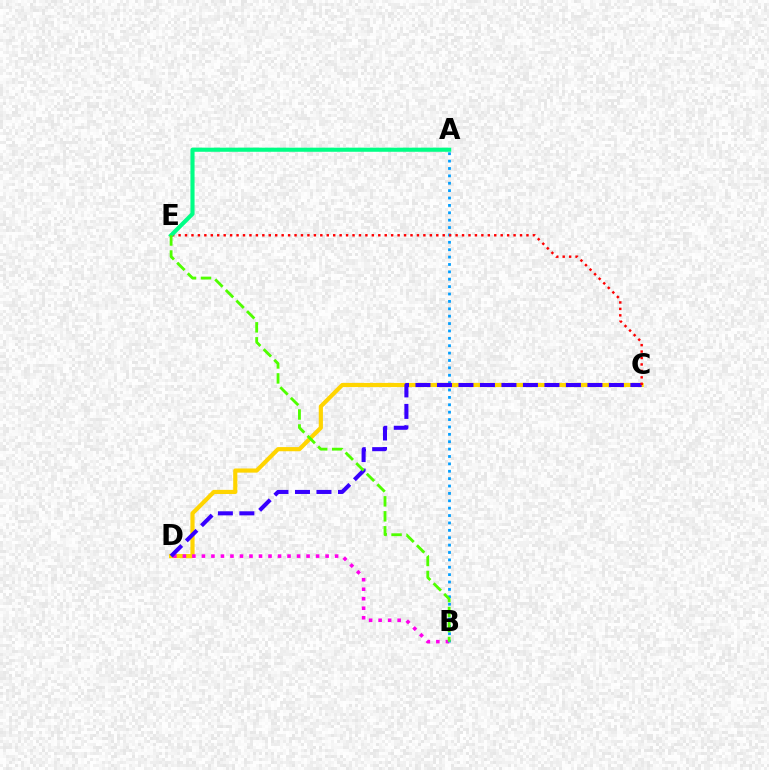{('C', 'D'): [{'color': '#ffd500', 'line_style': 'solid', 'thickness': 3.0}, {'color': '#3700ff', 'line_style': 'dashed', 'thickness': 2.92}], ('B', 'D'): [{'color': '#ff00ed', 'line_style': 'dotted', 'thickness': 2.59}], ('A', 'B'): [{'color': '#009eff', 'line_style': 'dotted', 'thickness': 2.01}], ('C', 'E'): [{'color': '#ff0000', 'line_style': 'dotted', 'thickness': 1.75}], ('A', 'E'): [{'color': '#00ff86', 'line_style': 'solid', 'thickness': 2.96}], ('B', 'E'): [{'color': '#4fff00', 'line_style': 'dashed', 'thickness': 2.03}]}